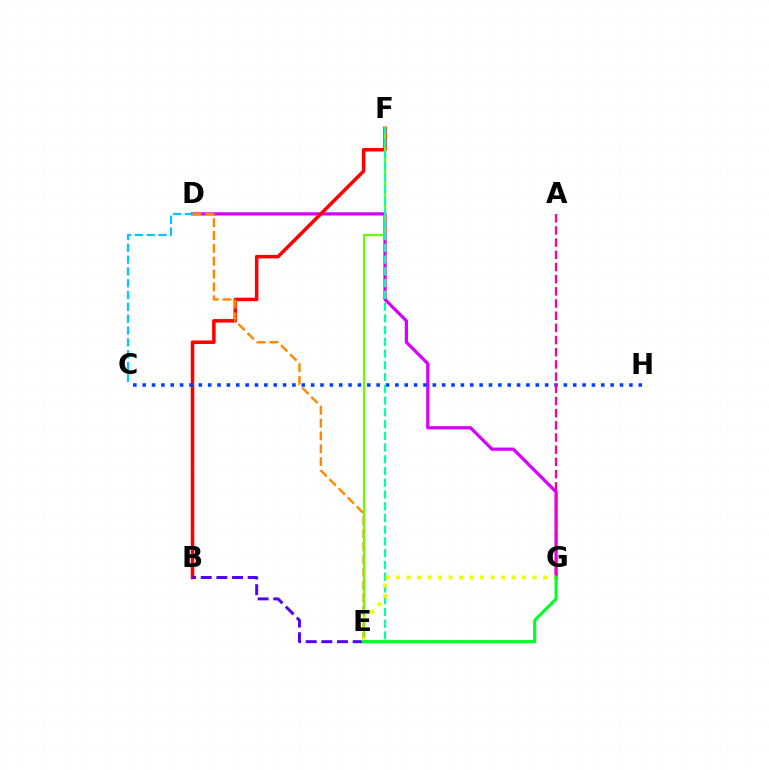{('D', 'G'): [{'color': '#d600ff', 'line_style': 'solid', 'thickness': 2.33}], ('B', 'F'): [{'color': '#ff0000', 'line_style': 'solid', 'thickness': 2.54}], ('C', 'D'): [{'color': '#00c7ff', 'line_style': 'dashed', 'thickness': 1.61}], ('D', 'E'): [{'color': '#ff8800', 'line_style': 'dashed', 'thickness': 1.74}], ('C', 'H'): [{'color': '#003fff', 'line_style': 'dotted', 'thickness': 2.54}], ('B', 'E'): [{'color': '#4f00ff', 'line_style': 'dashed', 'thickness': 2.13}], ('E', 'F'): [{'color': '#66ff00', 'line_style': 'solid', 'thickness': 1.61}, {'color': '#00ffaf', 'line_style': 'dashed', 'thickness': 1.6}], ('A', 'G'): [{'color': '#ff00a0', 'line_style': 'dashed', 'thickness': 1.66}], ('E', 'G'): [{'color': '#eeff00', 'line_style': 'dotted', 'thickness': 2.85}, {'color': '#00ff27', 'line_style': 'solid', 'thickness': 2.25}]}